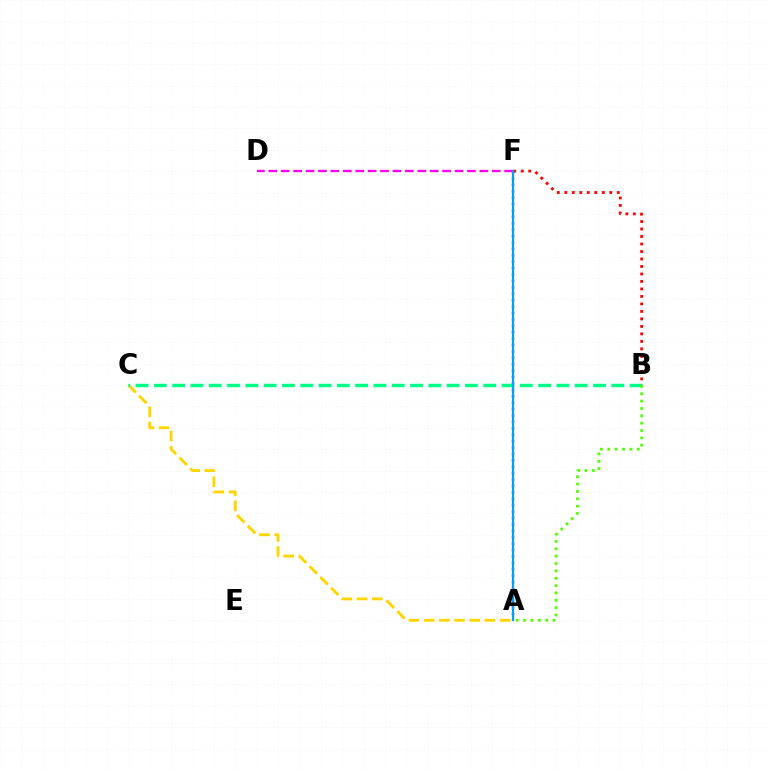{('A', 'F'): [{'color': '#3700ff', 'line_style': 'dotted', 'thickness': 1.74}, {'color': '#009eff', 'line_style': 'solid', 'thickness': 1.56}], ('A', 'C'): [{'color': '#ffd500', 'line_style': 'dashed', 'thickness': 2.06}], ('B', 'C'): [{'color': '#00ff86', 'line_style': 'dashed', 'thickness': 2.49}], ('B', 'F'): [{'color': '#ff0000', 'line_style': 'dotted', 'thickness': 2.04}], ('D', 'F'): [{'color': '#ff00ed', 'line_style': 'dashed', 'thickness': 1.69}], ('A', 'B'): [{'color': '#4fff00', 'line_style': 'dotted', 'thickness': 2.0}]}